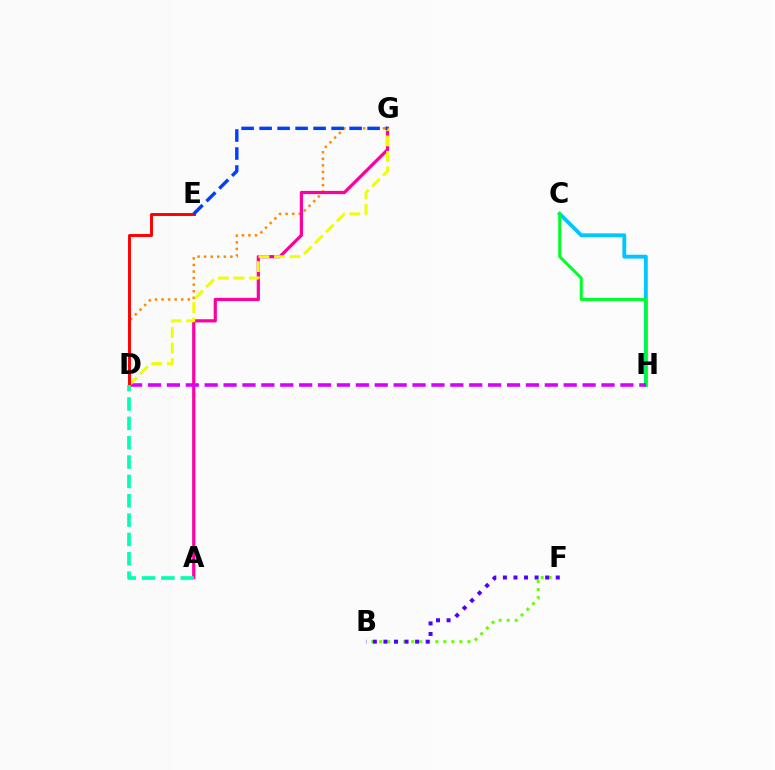{('C', 'H'): [{'color': '#00c7ff', 'line_style': 'solid', 'thickness': 2.78}, {'color': '#00ff27', 'line_style': 'solid', 'thickness': 2.16}], ('D', 'G'): [{'color': '#ff8800', 'line_style': 'dotted', 'thickness': 1.78}, {'color': '#eeff00', 'line_style': 'dashed', 'thickness': 2.11}], ('B', 'F'): [{'color': '#66ff00', 'line_style': 'dotted', 'thickness': 2.18}, {'color': '#4f00ff', 'line_style': 'dotted', 'thickness': 2.87}], ('A', 'G'): [{'color': '#ff00a0', 'line_style': 'solid', 'thickness': 2.31}], ('D', 'H'): [{'color': '#d600ff', 'line_style': 'dashed', 'thickness': 2.57}], ('D', 'E'): [{'color': '#ff0000', 'line_style': 'solid', 'thickness': 2.12}], ('E', 'G'): [{'color': '#003fff', 'line_style': 'dashed', 'thickness': 2.45}], ('A', 'D'): [{'color': '#00ffaf', 'line_style': 'dashed', 'thickness': 2.63}]}